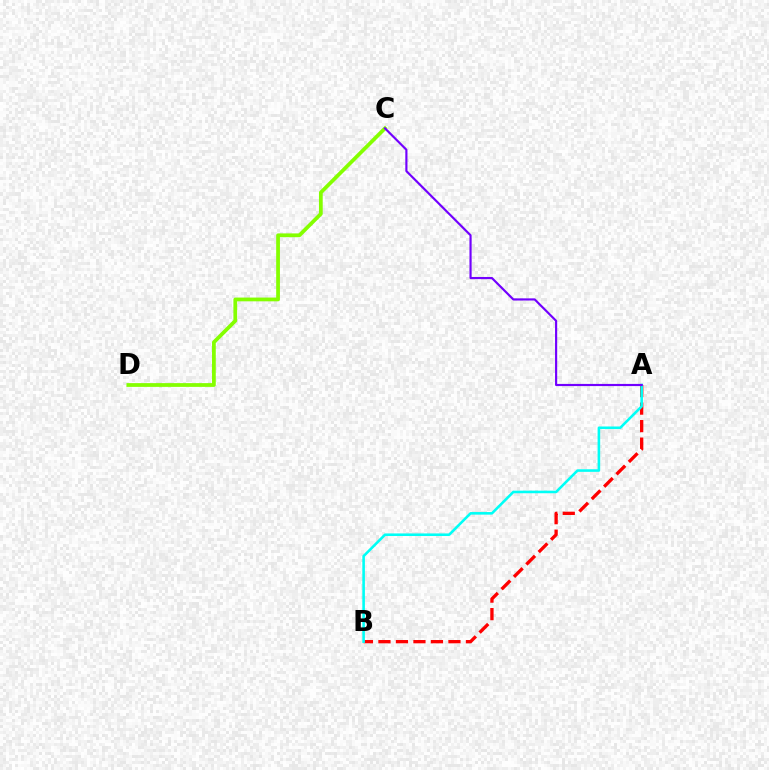{('C', 'D'): [{'color': '#84ff00', 'line_style': 'solid', 'thickness': 2.7}], ('A', 'B'): [{'color': '#ff0000', 'line_style': 'dashed', 'thickness': 2.38}, {'color': '#00fff6', 'line_style': 'solid', 'thickness': 1.86}], ('A', 'C'): [{'color': '#7200ff', 'line_style': 'solid', 'thickness': 1.56}]}